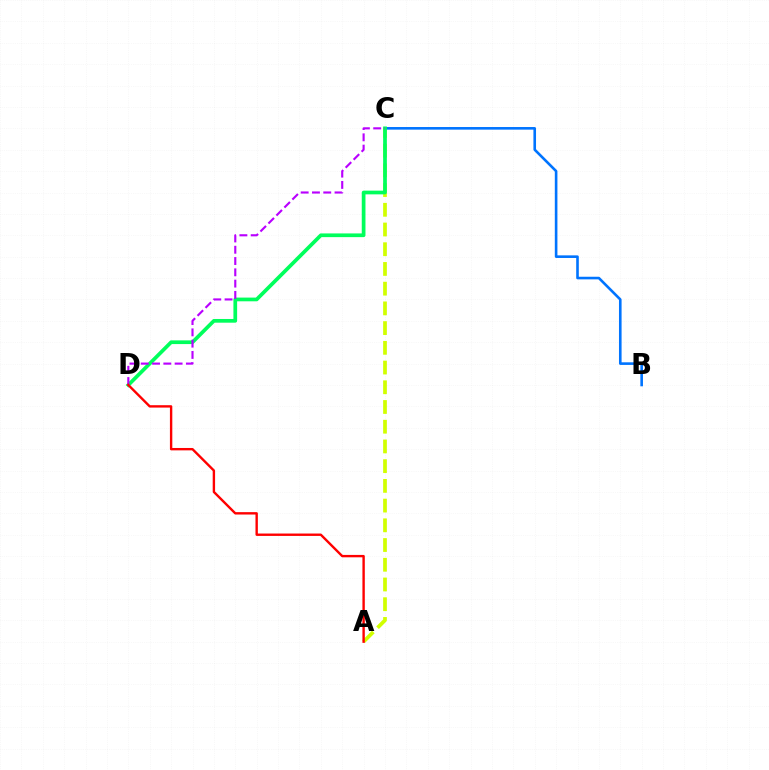{('A', 'C'): [{'color': '#d1ff00', 'line_style': 'dashed', 'thickness': 2.68}], ('B', 'C'): [{'color': '#0074ff', 'line_style': 'solid', 'thickness': 1.88}], ('C', 'D'): [{'color': '#00ff5c', 'line_style': 'solid', 'thickness': 2.67}, {'color': '#b900ff', 'line_style': 'dashed', 'thickness': 1.53}], ('A', 'D'): [{'color': '#ff0000', 'line_style': 'solid', 'thickness': 1.72}]}